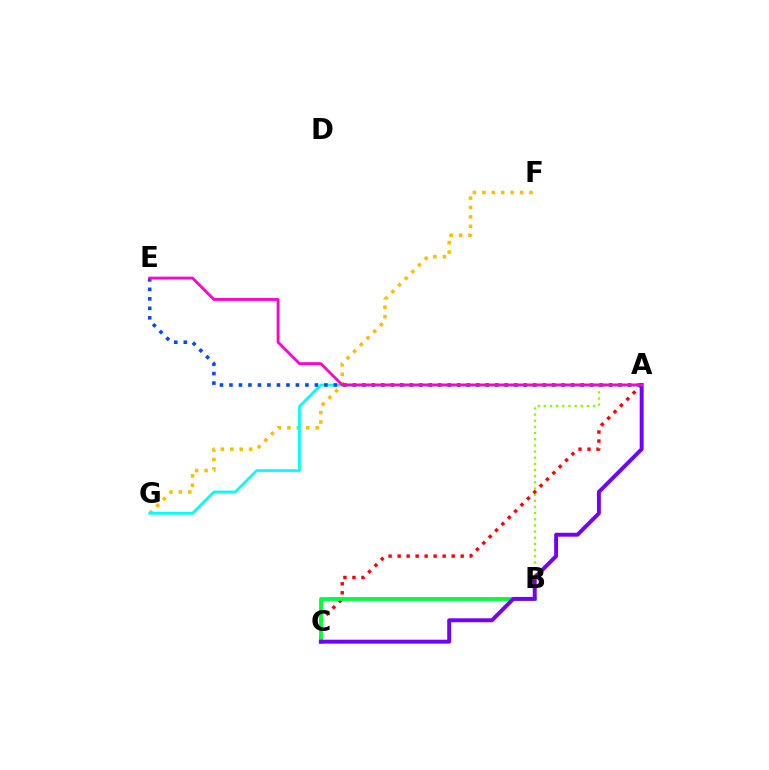{('F', 'G'): [{'color': '#ffbd00', 'line_style': 'dotted', 'thickness': 2.56}], ('A', 'B'): [{'color': '#84ff00', 'line_style': 'dotted', 'thickness': 1.67}], ('A', 'G'): [{'color': '#00fff6', 'line_style': 'solid', 'thickness': 1.96}], ('A', 'C'): [{'color': '#ff0000', 'line_style': 'dotted', 'thickness': 2.45}, {'color': '#7200ff', 'line_style': 'solid', 'thickness': 2.83}], ('B', 'C'): [{'color': '#00ff39', 'line_style': 'solid', 'thickness': 2.74}], ('A', 'E'): [{'color': '#004bff', 'line_style': 'dotted', 'thickness': 2.58}, {'color': '#ff00cf', 'line_style': 'solid', 'thickness': 2.01}]}